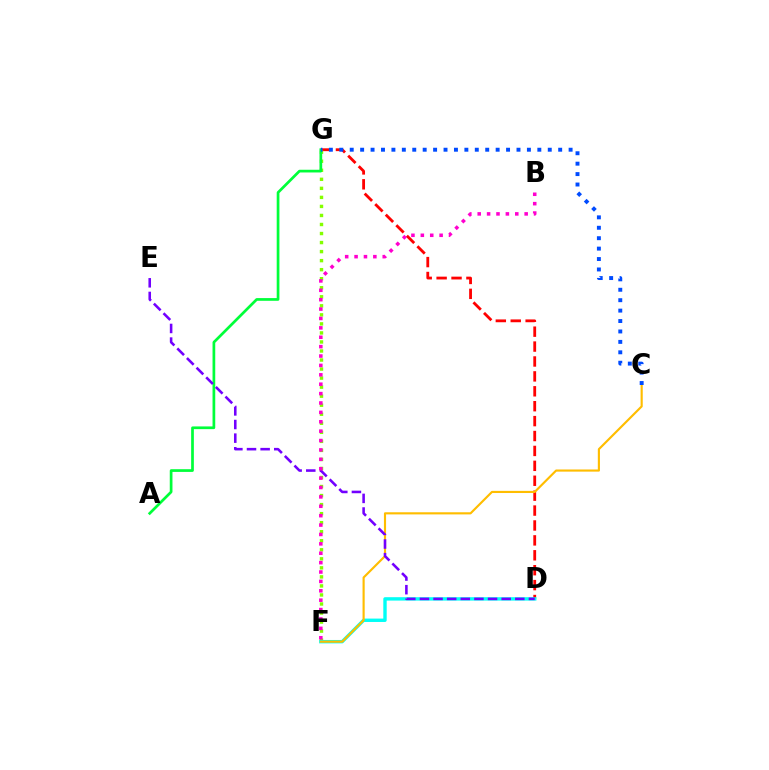{('D', 'G'): [{'color': '#ff0000', 'line_style': 'dashed', 'thickness': 2.03}], ('F', 'G'): [{'color': '#84ff00', 'line_style': 'dotted', 'thickness': 2.46}], ('D', 'F'): [{'color': '#00fff6', 'line_style': 'solid', 'thickness': 2.44}], ('C', 'F'): [{'color': '#ffbd00', 'line_style': 'solid', 'thickness': 1.54}], ('A', 'G'): [{'color': '#00ff39', 'line_style': 'solid', 'thickness': 1.95}], ('D', 'E'): [{'color': '#7200ff', 'line_style': 'dashed', 'thickness': 1.85}], ('C', 'G'): [{'color': '#004bff', 'line_style': 'dotted', 'thickness': 2.83}], ('B', 'F'): [{'color': '#ff00cf', 'line_style': 'dotted', 'thickness': 2.55}]}